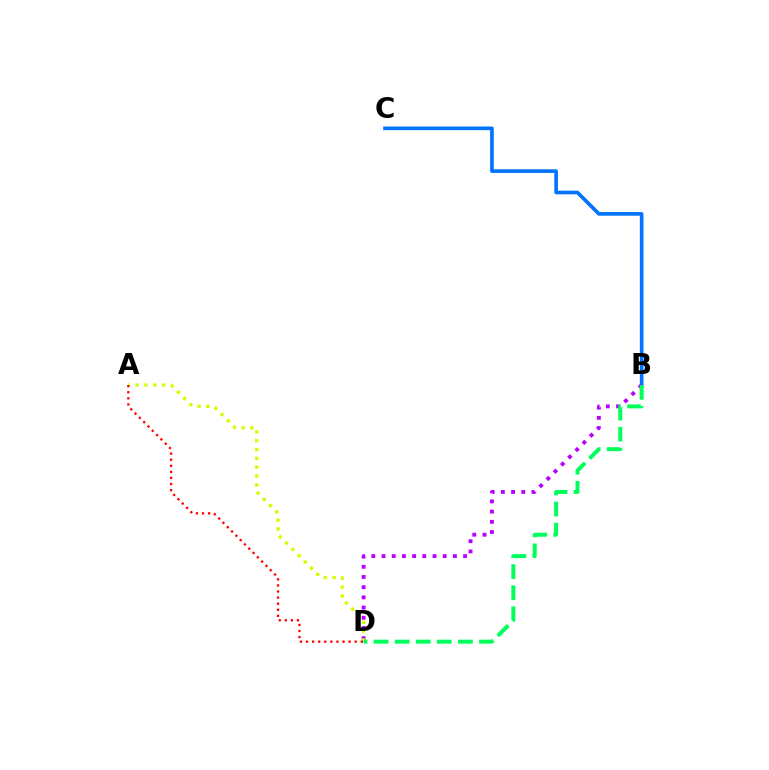{('B', 'C'): [{'color': '#0074ff', 'line_style': 'solid', 'thickness': 2.62}], ('B', 'D'): [{'color': '#b900ff', 'line_style': 'dotted', 'thickness': 2.77}, {'color': '#00ff5c', 'line_style': 'dashed', 'thickness': 2.86}], ('A', 'D'): [{'color': '#d1ff00', 'line_style': 'dotted', 'thickness': 2.4}, {'color': '#ff0000', 'line_style': 'dotted', 'thickness': 1.65}]}